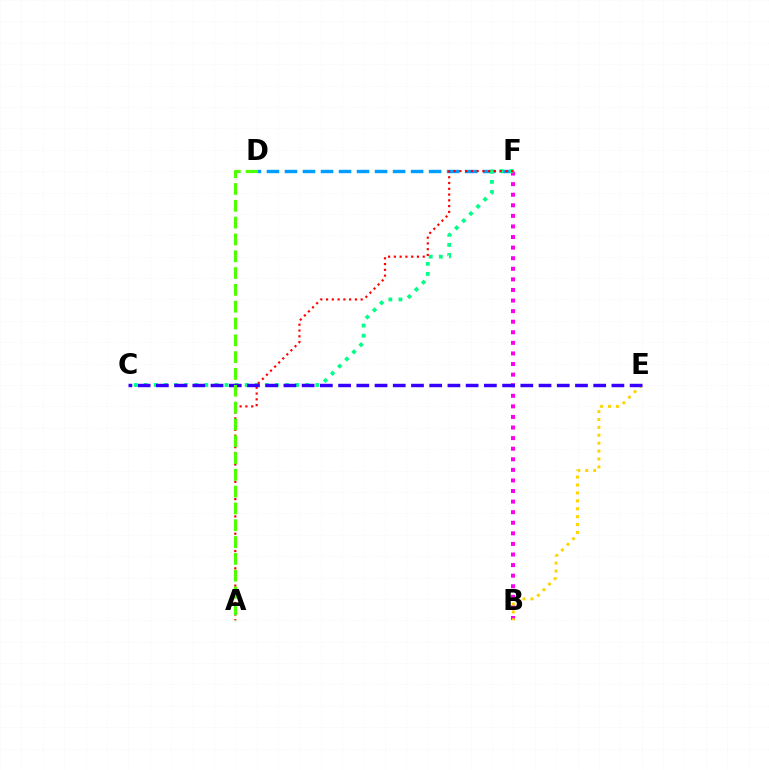{('D', 'F'): [{'color': '#009eff', 'line_style': 'dashed', 'thickness': 2.45}], ('B', 'F'): [{'color': '#ff00ed', 'line_style': 'dotted', 'thickness': 2.88}], ('C', 'F'): [{'color': '#00ff86', 'line_style': 'dotted', 'thickness': 2.74}], ('A', 'F'): [{'color': '#ff0000', 'line_style': 'dotted', 'thickness': 1.57}], ('B', 'E'): [{'color': '#ffd500', 'line_style': 'dotted', 'thickness': 2.15}], ('C', 'E'): [{'color': '#3700ff', 'line_style': 'dashed', 'thickness': 2.48}], ('A', 'D'): [{'color': '#4fff00', 'line_style': 'dashed', 'thickness': 2.28}]}